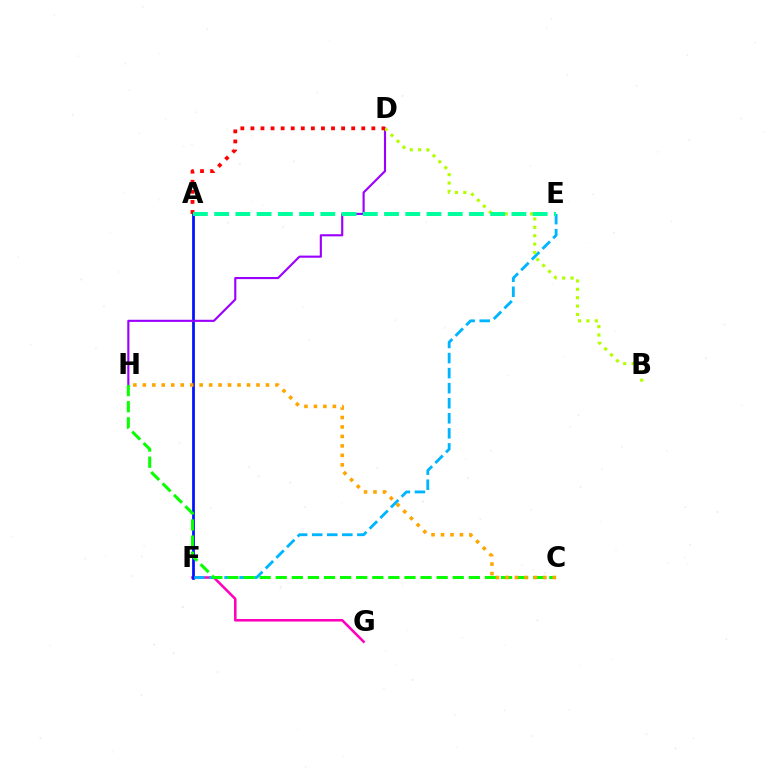{('F', 'G'): [{'color': '#ff00bd', 'line_style': 'solid', 'thickness': 1.84}], ('A', 'F'): [{'color': '#0010ff', 'line_style': 'solid', 'thickness': 1.96}], ('D', 'H'): [{'color': '#9b00ff', 'line_style': 'solid', 'thickness': 1.53}], ('E', 'F'): [{'color': '#00b5ff', 'line_style': 'dashed', 'thickness': 2.05}], ('B', 'D'): [{'color': '#b3ff00', 'line_style': 'dotted', 'thickness': 2.28}], ('A', 'D'): [{'color': '#ff0000', 'line_style': 'dotted', 'thickness': 2.74}], ('A', 'E'): [{'color': '#00ff9d', 'line_style': 'dashed', 'thickness': 2.88}], ('C', 'H'): [{'color': '#08ff00', 'line_style': 'dashed', 'thickness': 2.19}, {'color': '#ffa500', 'line_style': 'dotted', 'thickness': 2.57}]}